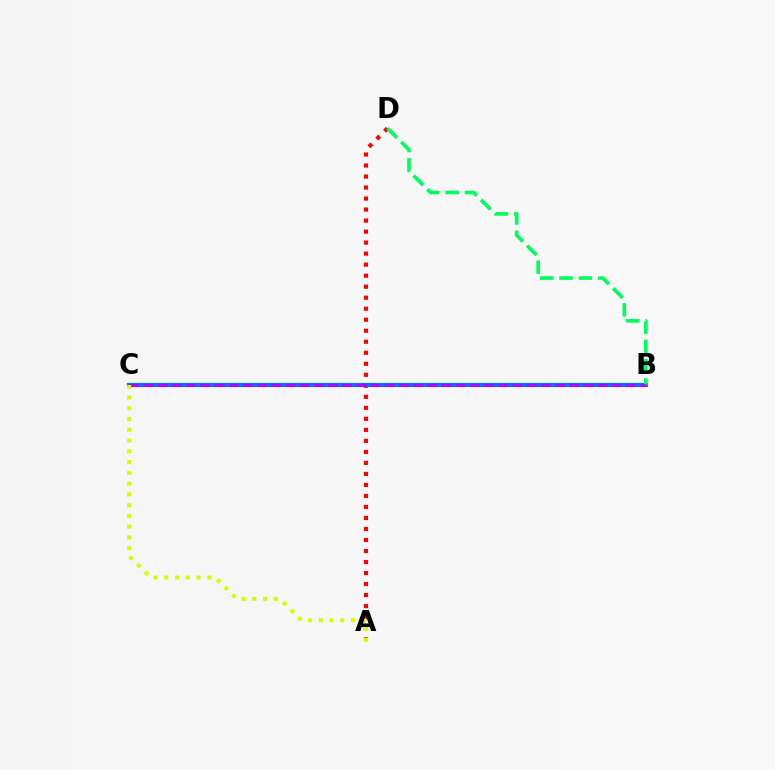{('A', 'D'): [{'color': '#ff0000', 'line_style': 'dotted', 'thickness': 2.99}], ('B', 'C'): [{'color': '#0074ff', 'line_style': 'solid', 'thickness': 3.0}, {'color': '#b900ff', 'line_style': 'dashed', 'thickness': 1.93}], ('B', 'D'): [{'color': '#00ff5c', 'line_style': 'dashed', 'thickness': 2.63}], ('A', 'C'): [{'color': '#d1ff00', 'line_style': 'dotted', 'thickness': 2.92}]}